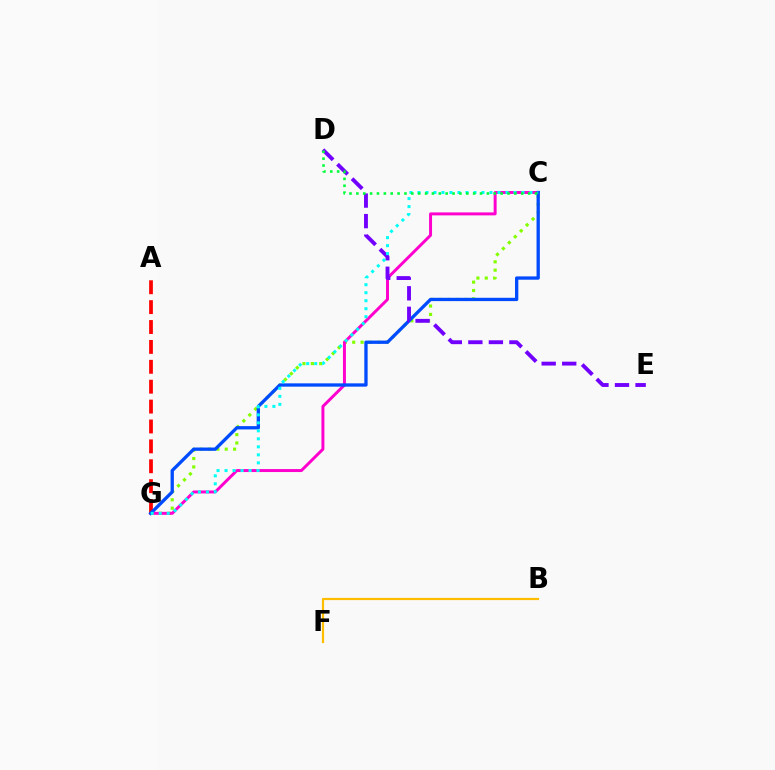{('C', 'G'): [{'color': '#84ff00', 'line_style': 'dotted', 'thickness': 2.27}, {'color': '#ff00cf', 'line_style': 'solid', 'thickness': 2.13}, {'color': '#004bff', 'line_style': 'solid', 'thickness': 2.38}, {'color': '#00fff6', 'line_style': 'dotted', 'thickness': 2.17}], ('A', 'G'): [{'color': '#ff0000', 'line_style': 'dashed', 'thickness': 2.7}], ('D', 'E'): [{'color': '#7200ff', 'line_style': 'dashed', 'thickness': 2.79}], ('B', 'F'): [{'color': '#ffbd00', 'line_style': 'solid', 'thickness': 1.58}], ('C', 'D'): [{'color': '#00ff39', 'line_style': 'dotted', 'thickness': 1.87}]}